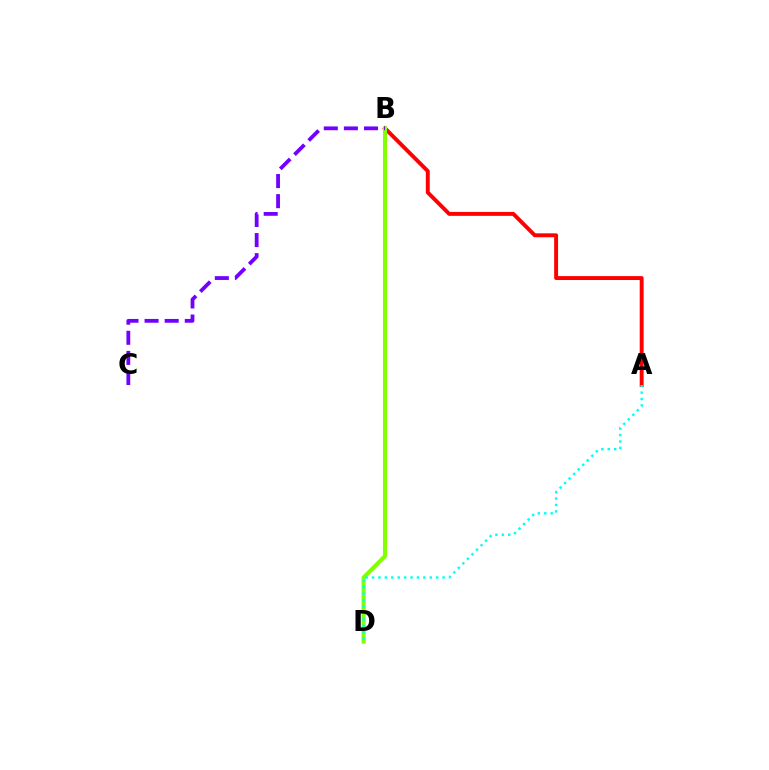{('A', 'B'): [{'color': '#ff0000', 'line_style': 'solid', 'thickness': 2.81}], ('B', 'D'): [{'color': '#84ff00', 'line_style': 'solid', 'thickness': 2.94}], ('A', 'D'): [{'color': '#00fff6', 'line_style': 'dotted', 'thickness': 1.74}], ('B', 'C'): [{'color': '#7200ff', 'line_style': 'dashed', 'thickness': 2.73}]}